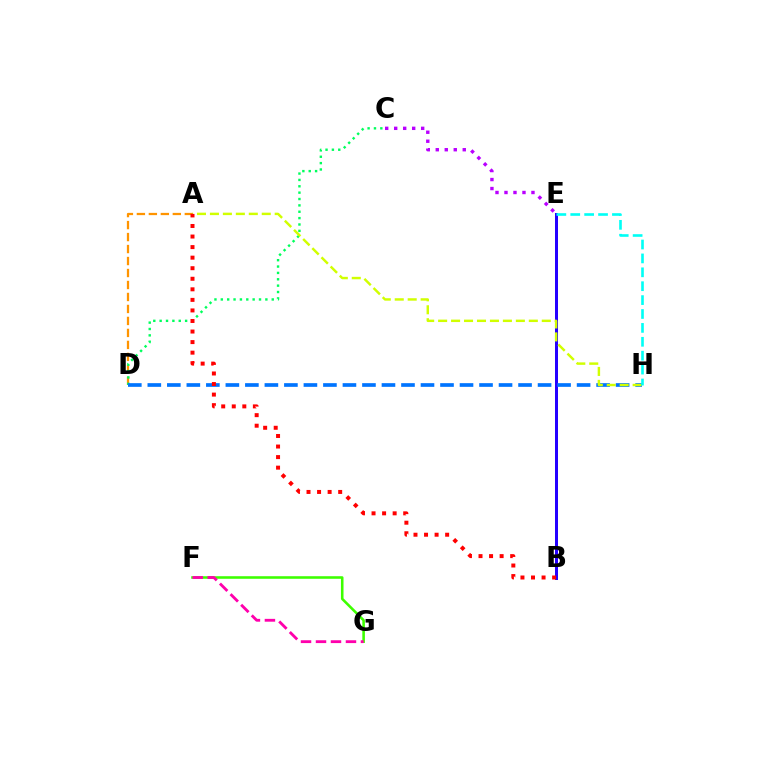{('A', 'D'): [{'color': '#ff9400', 'line_style': 'dashed', 'thickness': 1.63}], ('B', 'E'): [{'color': '#2500ff', 'line_style': 'solid', 'thickness': 2.16}], ('F', 'G'): [{'color': '#3dff00', 'line_style': 'solid', 'thickness': 1.86}, {'color': '#ff00ac', 'line_style': 'dashed', 'thickness': 2.04}], ('C', 'D'): [{'color': '#00ff5c', 'line_style': 'dotted', 'thickness': 1.73}], ('D', 'H'): [{'color': '#0074ff', 'line_style': 'dashed', 'thickness': 2.65}], ('A', 'H'): [{'color': '#d1ff00', 'line_style': 'dashed', 'thickness': 1.76}], ('E', 'H'): [{'color': '#00fff6', 'line_style': 'dashed', 'thickness': 1.89}], ('A', 'B'): [{'color': '#ff0000', 'line_style': 'dotted', 'thickness': 2.87}], ('C', 'E'): [{'color': '#b900ff', 'line_style': 'dotted', 'thickness': 2.44}]}